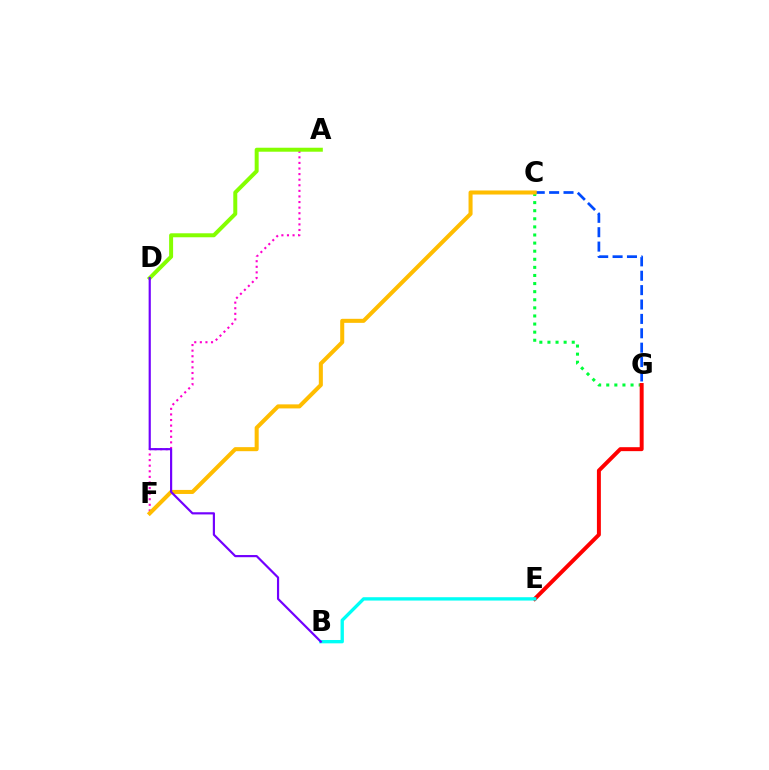{('A', 'F'): [{'color': '#ff00cf', 'line_style': 'dotted', 'thickness': 1.52}], ('C', 'G'): [{'color': '#004bff', 'line_style': 'dashed', 'thickness': 1.95}, {'color': '#00ff39', 'line_style': 'dotted', 'thickness': 2.2}], ('E', 'G'): [{'color': '#ff0000', 'line_style': 'solid', 'thickness': 2.85}], ('B', 'E'): [{'color': '#00fff6', 'line_style': 'solid', 'thickness': 2.4}], ('A', 'D'): [{'color': '#84ff00', 'line_style': 'solid', 'thickness': 2.87}], ('C', 'F'): [{'color': '#ffbd00', 'line_style': 'solid', 'thickness': 2.91}], ('B', 'D'): [{'color': '#7200ff', 'line_style': 'solid', 'thickness': 1.57}]}